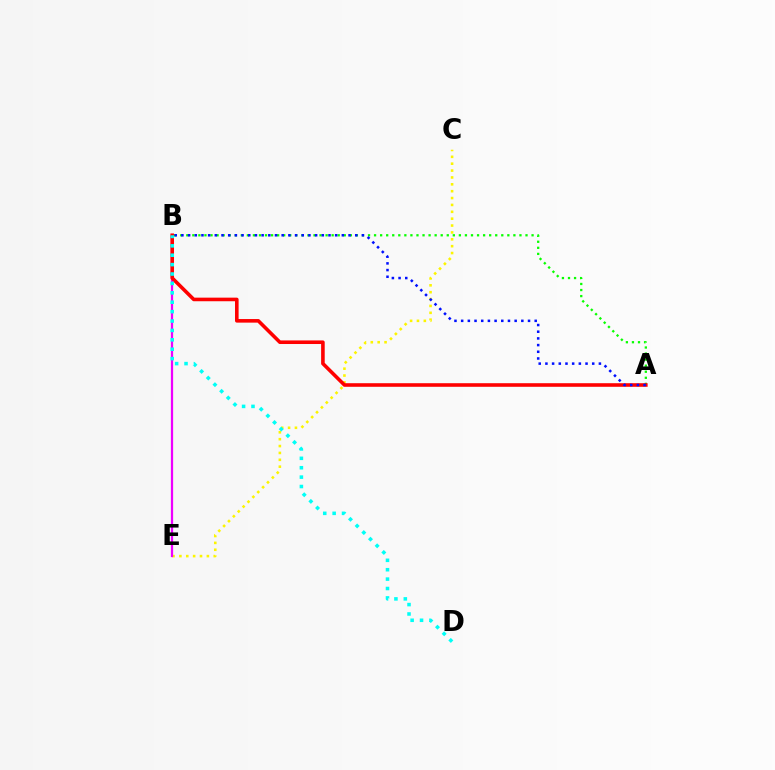{('C', 'E'): [{'color': '#fcf500', 'line_style': 'dotted', 'thickness': 1.87}], ('A', 'B'): [{'color': '#08ff00', 'line_style': 'dotted', 'thickness': 1.65}, {'color': '#ff0000', 'line_style': 'solid', 'thickness': 2.58}, {'color': '#0010ff', 'line_style': 'dotted', 'thickness': 1.82}], ('B', 'E'): [{'color': '#ee00ff', 'line_style': 'solid', 'thickness': 1.62}], ('B', 'D'): [{'color': '#00fff6', 'line_style': 'dotted', 'thickness': 2.55}]}